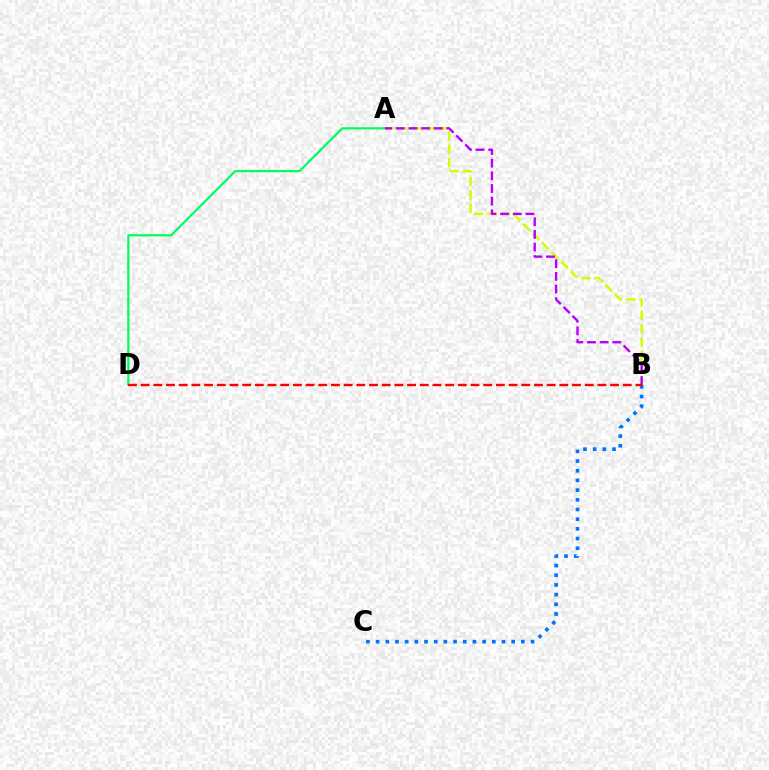{('A', 'D'): [{'color': '#00ff5c', 'line_style': 'solid', 'thickness': 1.6}], ('A', 'B'): [{'color': '#d1ff00', 'line_style': 'dashed', 'thickness': 1.82}, {'color': '#b900ff', 'line_style': 'dashed', 'thickness': 1.72}], ('B', 'C'): [{'color': '#0074ff', 'line_style': 'dotted', 'thickness': 2.63}], ('B', 'D'): [{'color': '#ff0000', 'line_style': 'dashed', 'thickness': 1.72}]}